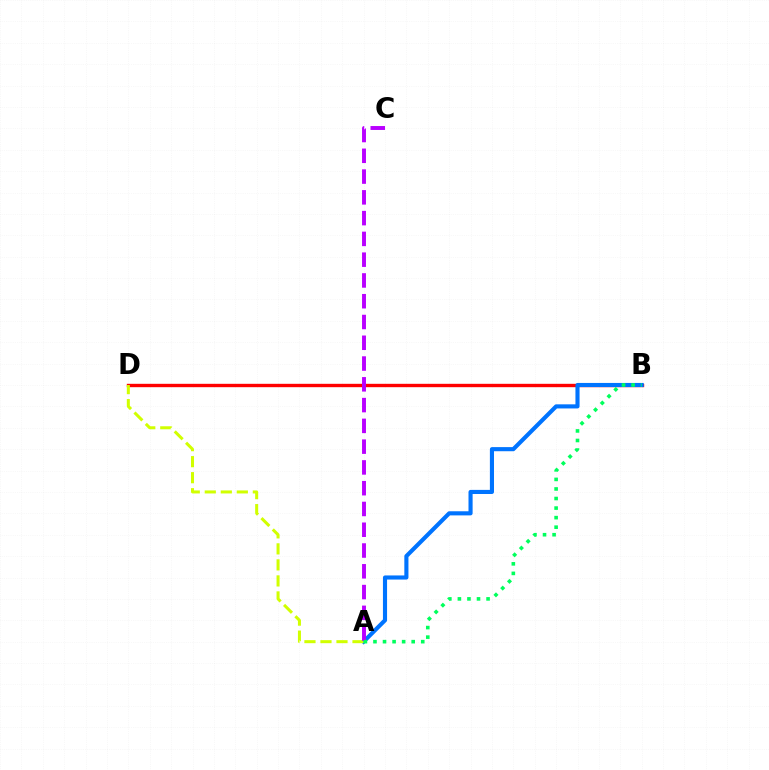{('B', 'D'): [{'color': '#ff0000', 'line_style': 'solid', 'thickness': 2.43}], ('A', 'B'): [{'color': '#0074ff', 'line_style': 'solid', 'thickness': 2.96}, {'color': '#00ff5c', 'line_style': 'dotted', 'thickness': 2.6}], ('A', 'D'): [{'color': '#d1ff00', 'line_style': 'dashed', 'thickness': 2.18}], ('A', 'C'): [{'color': '#b900ff', 'line_style': 'dashed', 'thickness': 2.82}]}